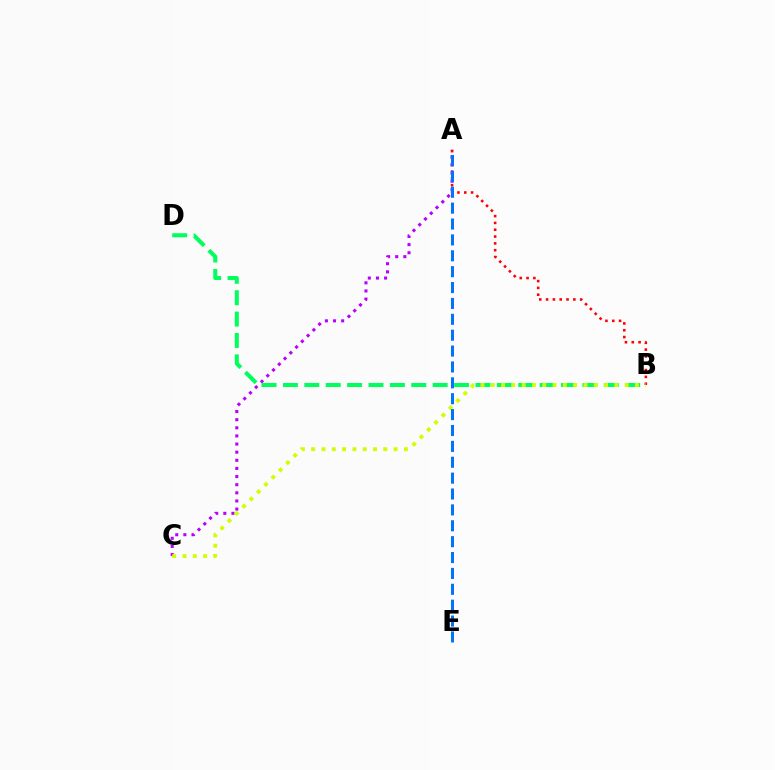{('A', 'C'): [{'color': '#b900ff', 'line_style': 'dotted', 'thickness': 2.21}], ('A', 'B'): [{'color': '#ff0000', 'line_style': 'dotted', 'thickness': 1.85}], ('B', 'D'): [{'color': '#00ff5c', 'line_style': 'dashed', 'thickness': 2.91}], ('B', 'C'): [{'color': '#d1ff00', 'line_style': 'dotted', 'thickness': 2.8}], ('A', 'E'): [{'color': '#0074ff', 'line_style': 'dashed', 'thickness': 2.16}]}